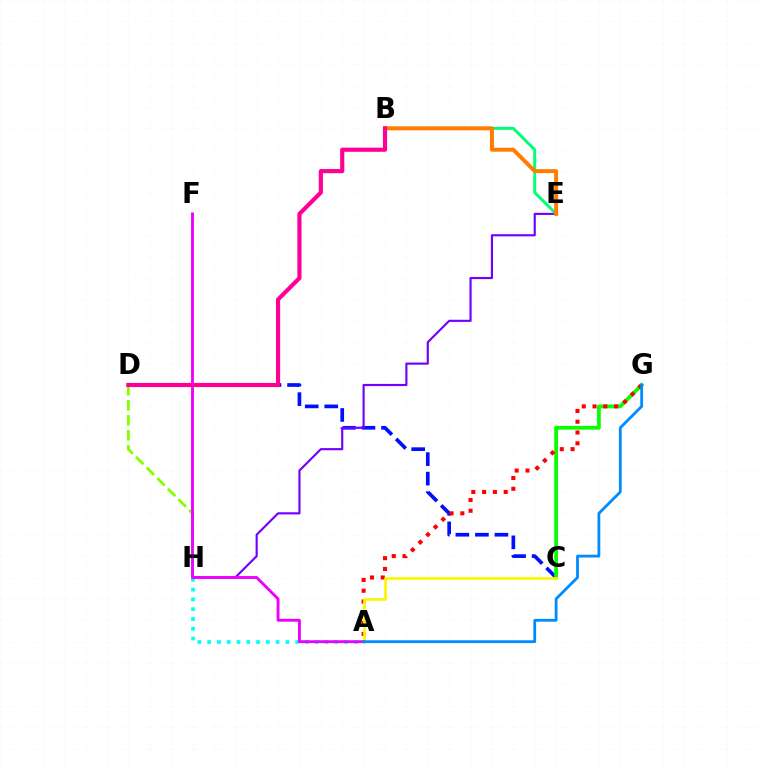{('C', 'D'): [{'color': '#0010ff', 'line_style': 'dashed', 'thickness': 2.65}], ('E', 'H'): [{'color': '#7200ff', 'line_style': 'solid', 'thickness': 1.55}], ('B', 'E'): [{'color': '#00ff74', 'line_style': 'solid', 'thickness': 2.13}, {'color': '#ff7c00', 'line_style': 'solid', 'thickness': 2.86}], ('A', 'H'): [{'color': '#00fff6', 'line_style': 'dotted', 'thickness': 2.66}], ('C', 'G'): [{'color': '#08ff00', 'line_style': 'solid', 'thickness': 2.72}], ('A', 'G'): [{'color': '#ff0000', 'line_style': 'dotted', 'thickness': 2.93}, {'color': '#008cff', 'line_style': 'solid', 'thickness': 2.02}], ('D', 'H'): [{'color': '#84ff00', 'line_style': 'dashed', 'thickness': 2.04}], ('A', 'C'): [{'color': '#fcf500', 'line_style': 'solid', 'thickness': 1.91}], ('A', 'F'): [{'color': '#ee00ff', 'line_style': 'solid', 'thickness': 2.07}], ('B', 'D'): [{'color': '#ff0094', 'line_style': 'solid', 'thickness': 2.99}]}